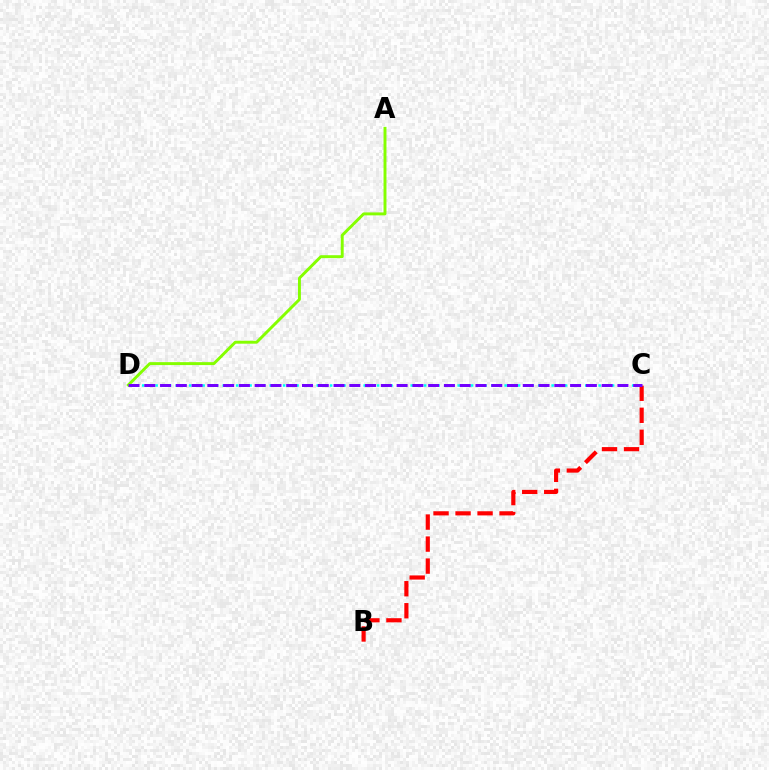{('C', 'D'): [{'color': '#00fff6', 'line_style': 'dotted', 'thickness': 1.82}, {'color': '#7200ff', 'line_style': 'dashed', 'thickness': 2.14}], ('B', 'C'): [{'color': '#ff0000', 'line_style': 'dashed', 'thickness': 2.99}], ('A', 'D'): [{'color': '#84ff00', 'line_style': 'solid', 'thickness': 2.11}]}